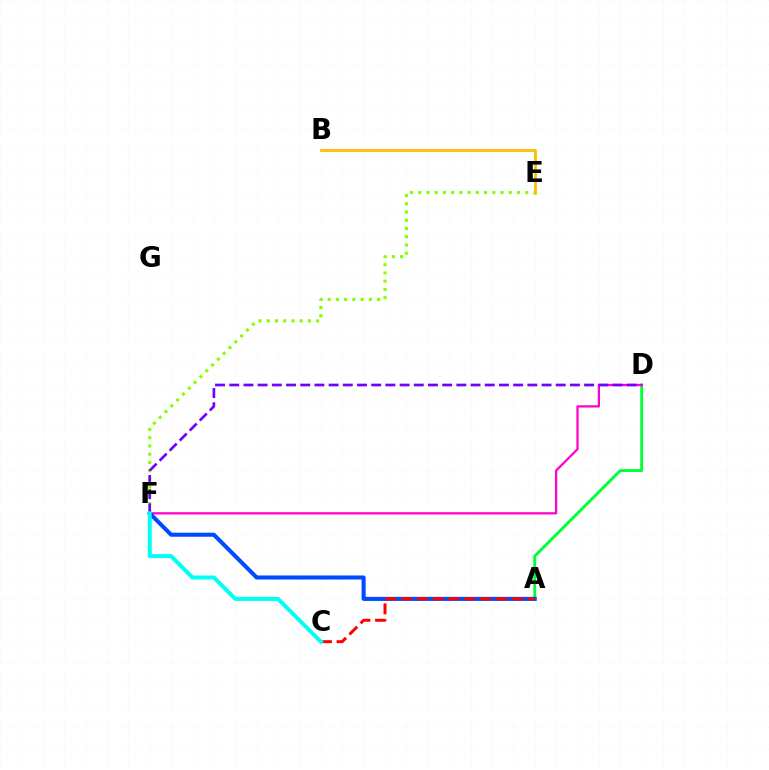{('B', 'E'): [{'color': '#ffbd00', 'line_style': 'solid', 'thickness': 2.01}], ('E', 'F'): [{'color': '#84ff00', 'line_style': 'dotted', 'thickness': 2.24}], ('A', 'D'): [{'color': '#00ff39', 'line_style': 'solid', 'thickness': 2.08}], ('D', 'F'): [{'color': '#ff00cf', 'line_style': 'solid', 'thickness': 1.62}, {'color': '#7200ff', 'line_style': 'dashed', 'thickness': 1.93}], ('A', 'F'): [{'color': '#004bff', 'line_style': 'solid', 'thickness': 2.92}], ('A', 'C'): [{'color': '#ff0000', 'line_style': 'dashed', 'thickness': 2.14}], ('C', 'F'): [{'color': '#00fff6', 'line_style': 'solid', 'thickness': 2.9}]}